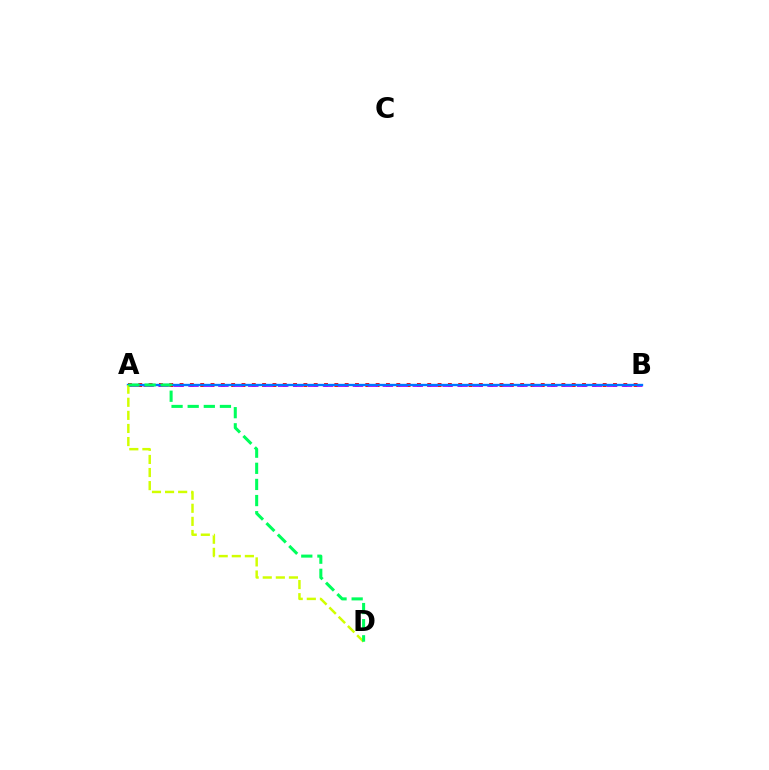{('A', 'B'): [{'color': '#ff0000', 'line_style': 'dotted', 'thickness': 2.8}, {'color': '#b900ff', 'line_style': 'dashed', 'thickness': 2.03}, {'color': '#0074ff', 'line_style': 'solid', 'thickness': 1.68}], ('A', 'D'): [{'color': '#d1ff00', 'line_style': 'dashed', 'thickness': 1.78}, {'color': '#00ff5c', 'line_style': 'dashed', 'thickness': 2.19}]}